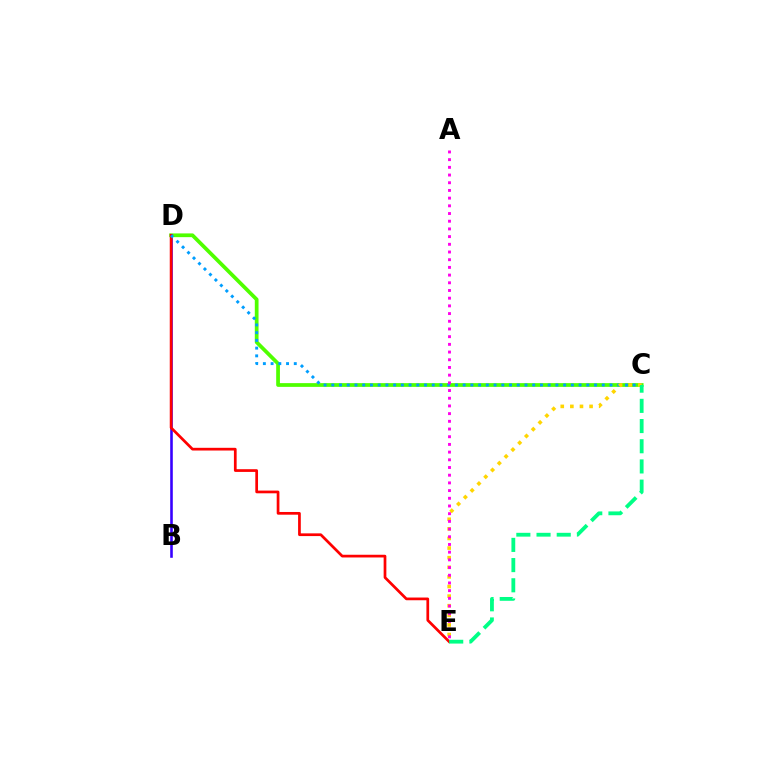{('C', 'D'): [{'color': '#4fff00', 'line_style': 'solid', 'thickness': 2.69}, {'color': '#009eff', 'line_style': 'dotted', 'thickness': 2.1}], ('B', 'D'): [{'color': '#3700ff', 'line_style': 'solid', 'thickness': 1.87}], ('D', 'E'): [{'color': '#ff0000', 'line_style': 'solid', 'thickness': 1.96}], ('C', 'E'): [{'color': '#ffd500', 'line_style': 'dotted', 'thickness': 2.61}, {'color': '#00ff86', 'line_style': 'dashed', 'thickness': 2.74}], ('A', 'E'): [{'color': '#ff00ed', 'line_style': 'dotted', 'thickness': 2.09}]}